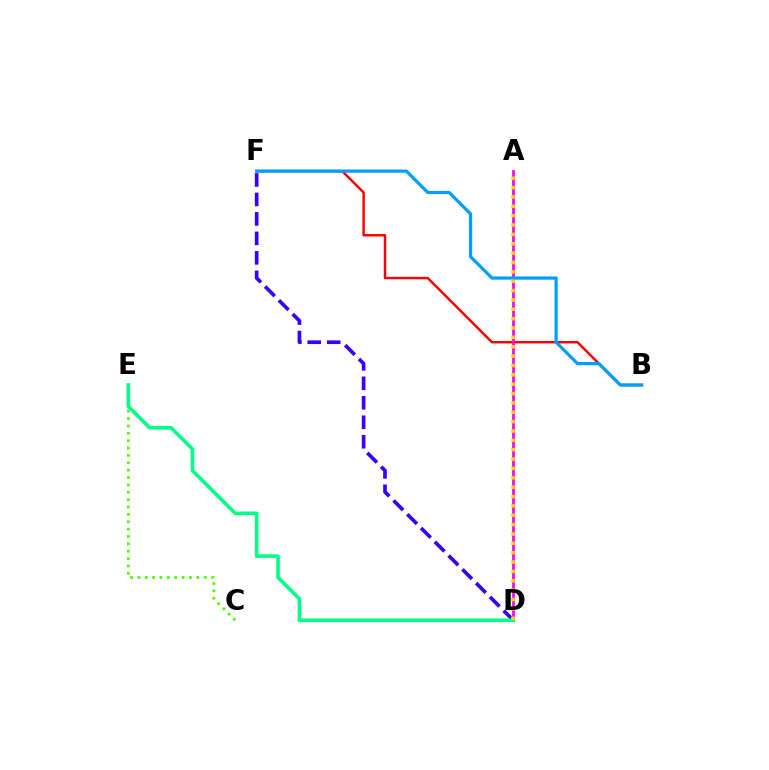{('B', 'F'): [{'color': '#ff0000', 'line_style': 'solid', 'thickness': 1.77}, {'color': '#009eff', 'line_style': 'solid', 'thickness': 2.33}], ('C', 'E'): [{'color': '#4fff00', 'line_style': 'dotted', 'thickness': 2.0}], ('A', 'D'): [{'color': '#ff00ed', 'line_style': 'solid', 'thickness': 1.97}, {'color': '#ffd500', 'line_style': 'dotted', 'thickness': 2.54}], ('D', 'F'): [{'color': '#3700ff', 'line_style': 'dashed', 'thickness': 2.65}], ('D', 'E'): [{'color': '#00ff86', 'line_style': 'solid', 'thickness': 2.59}]}